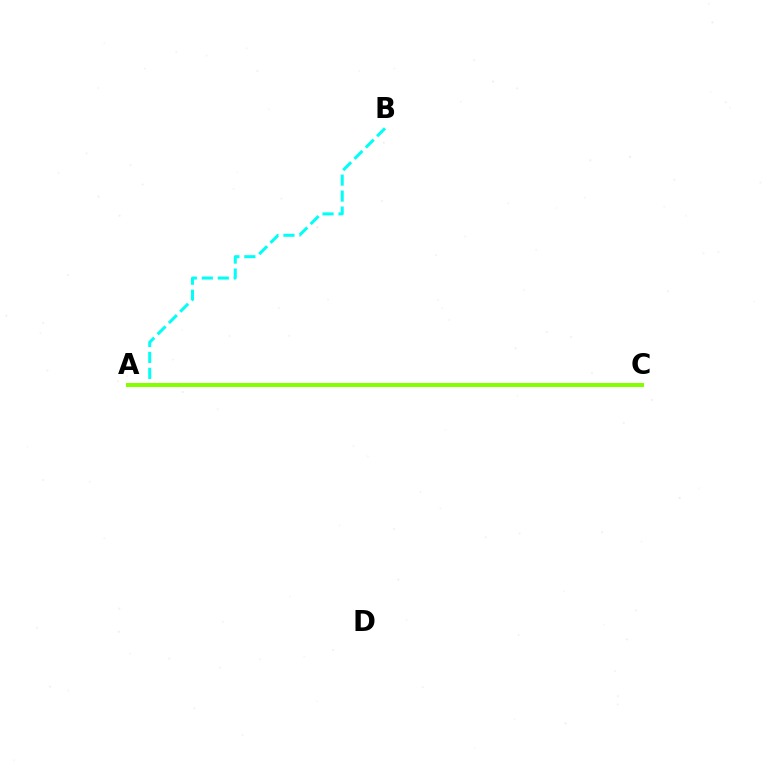{('A', 'C'): [{'color': '#7200ff', 'line_style': 'dashed', 'thickness': 2.05}, {'color': '#ff0000', 'line_style': 'dashed', 'thickness': 1.8}, {'color': '#84ff00', 'line_style': 'solid', 'thickness': 2.9}], ('A', 'B'): [{'color': '#00fff6', 'line_style': 'dashed', 'thickness': 2.17}]}